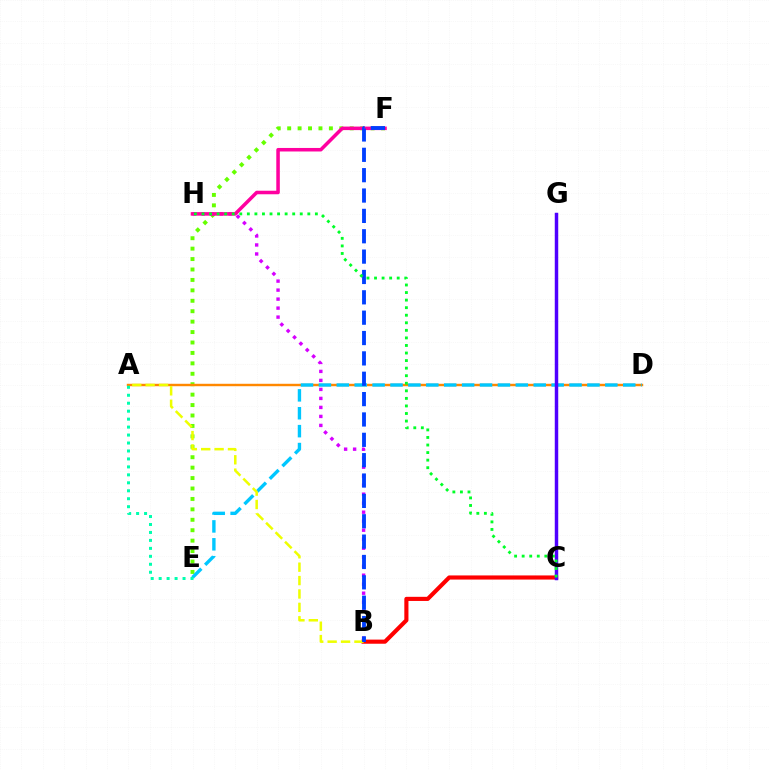{('B', 'C'): [{'color': '#ff0000', 'line_style': 'solid', 'thickness': 2.97}], ('E', 'F'): [{'color': '#66ff00', 'line_style': 'dotted', 'thickness': 2.83}], ('B', 'H'): [{'color': '#d600ff', 'line_style': 'dotted', 'thickness': 2.45}], ('A', 'D'): [{'color': '#ff8800', 'line_style': 'solid', 'thickness': 1.75}], ('F', 'H'): [{'color': '#ff00a0', 'line_style': 'solid', 'thickness': 2.54}], ('D', 'E'): [{'color': '#00c7ff', 'line_style': 'dashed', 'thickness': 2.43}], ('C', 'G'): [{'color': '#4f00ff', 'line_style': 'solid', 'thickness': 2.49}], ('A', 'B'): [{'color': '#eeff00', 'line_style': 'dashed', 'thickness': 1.82}], ('B', 'F'): [{'color': '#003fff', 'line_style': 'dashed', 'thickness': 2.77}], ('A', 'E'): [{'color': '#00ffaf', 'line_style': 'dotted', 'thickness': 2.16}], ('C', 'H'): [{'color': '#00ff27', 'line_style': 'dotted', 'thickness': 2.05}]}